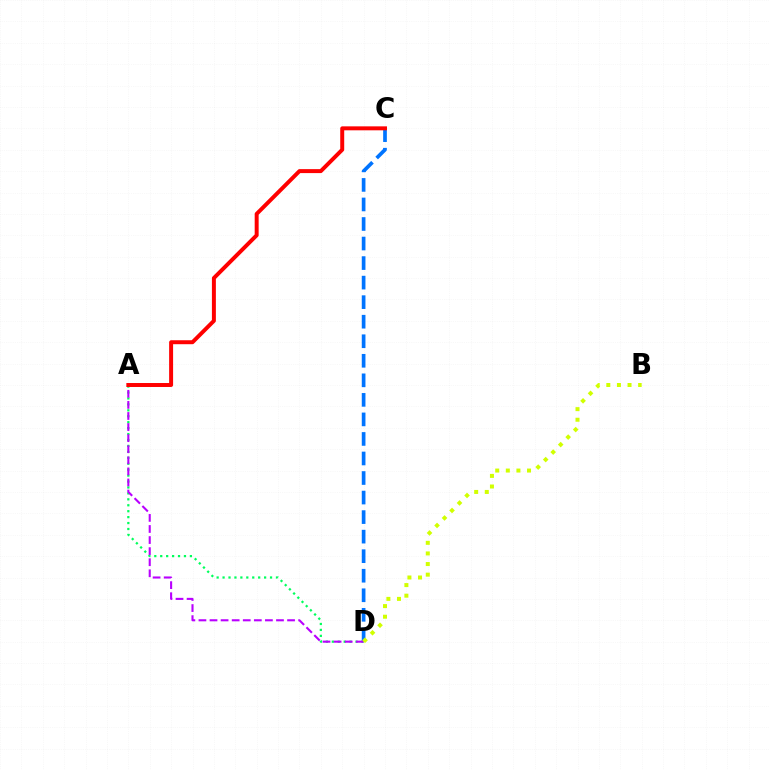{('A', 'D'): [{'color': '#00ff5c', 'line_style': 'dotted', 'thickness': 1.61}, {'color': '#b900ff', 'line_style': 'dashed', 'thickness': 1.5}], ('C', 'D'): [{'color': '#0074ff', 'line_style': 'dashed', 'thickness': 2.65}], ('A', 'C'): [{'color': '#ff0000', 'line_style': 'solid', 'thickness': 2.86}], ('B', 'D'): [{'color': '#d1ff00', 'line_style': 'dotted', 'thickness': 2.88}]}